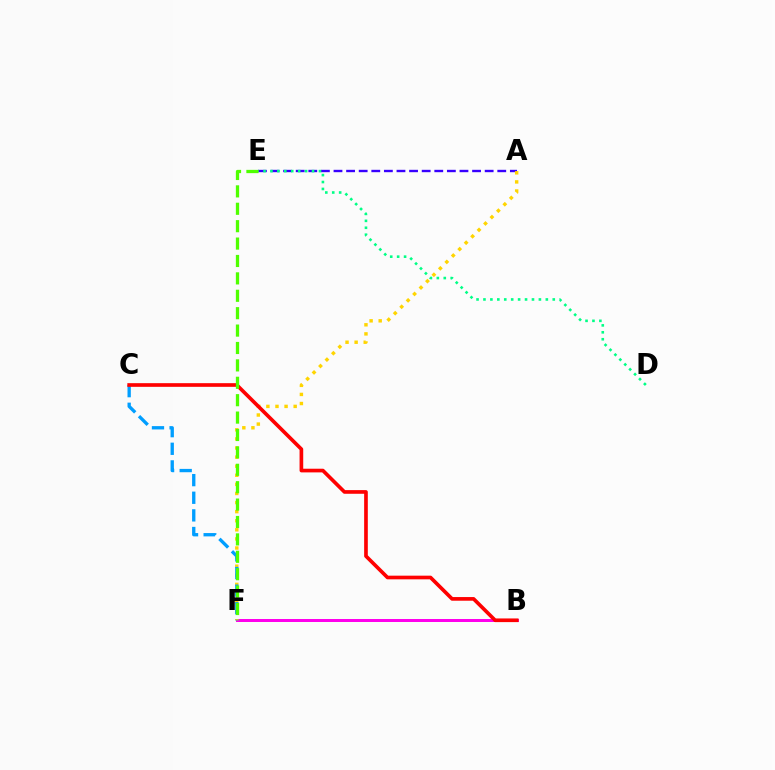{('A', 'E'): [{'color': '#3700ff', 'line_style': 'dashed', 'thickness': 1.71}], ('D', 'E'): [{'color': '#00ff86', 'line_style': 'dotted', 'thickness': 1.88}], ('B', 'F'): [{'color': '#ff00ed', 'line_style': 'solid', 'thickness': 2.16}], ('A', 'F'): [{'color': '#ffd500', 'line_style': 'dotted', 'thickness': 2.47}], ('C', 'F'): [{'color': '#009eff', 'line_style': 'dashed', 'thickness': 2.39}], ('B', 'C'): [{'color': '#ff0000', 'line_style': 'solid', 'thickness': 2.64}], ('E', 'F'): [{'color': '#4fff00', 'line_style': 'dashed', 'thickness': 2.36}]}